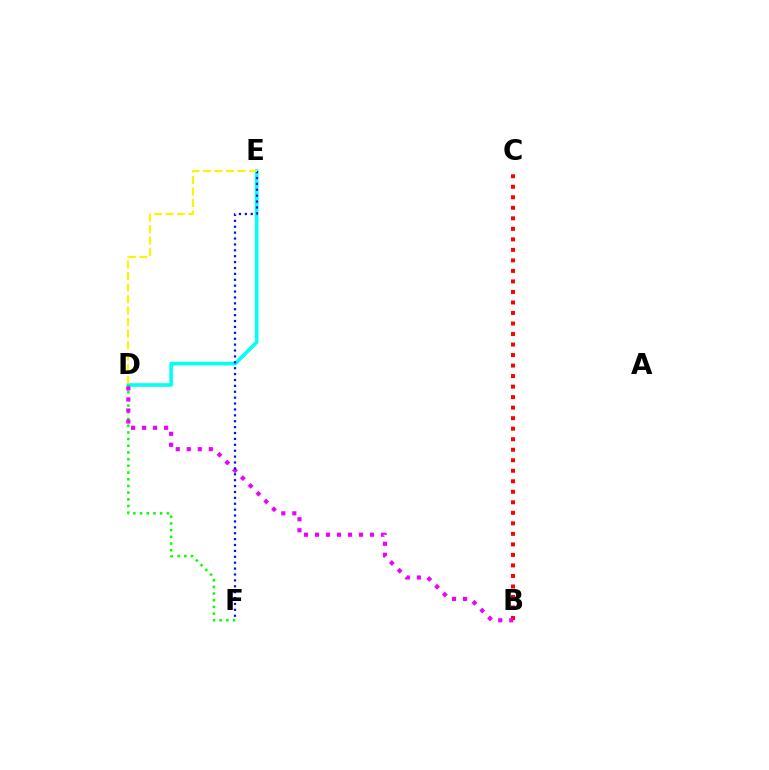{('D', 'E'): [{'color': '#00fff6', 'line_style': 'solid', 'thickness': 2.6}, {'color': '#fcf500', 'line_style': 'dashed', 'thickness': 1.56}], ('D', 'F'): [{'color': '#08ff00', 'line_style': 'dotted', 'thickness': 1.82}], ('B', 'C'): [{'color': '#ff0000', 'line_style': 'dotted', 'thickness': 2.86}], ('B', 'D'): [{'color': '#ee00ff', 'line_style': 'dotted', 'thickness': 2.99}], ('E', 'F'): [{'color': '#0010ff', 'line_style': 'dotted', 'thickness': 1.6}]}